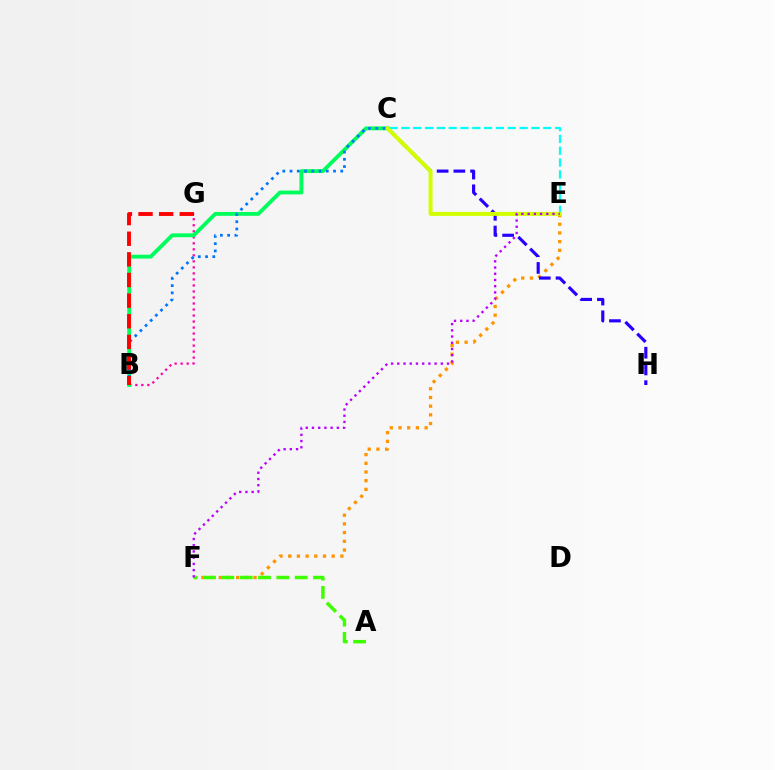{('E', 'F'): [{'color': '#ff9400', 'line_style': 'dotted', 'thickness': 2.36}, {'color': '#b900ff', 'line_style': 'dotted', 'thickness': 1.69}], ('C', 'H'): [{'color': '#2500ff', 'line_style': 'dashed', 'thickness': 2.27}], ('B', 'G'): [{'color': '#ff00ac', 'line_style': 'dotted', 'thickness': 1.63}, {'color': '#ff0000', 'line_style': 'dashed', 'thickness': 2.8}], ('C', 'E'): [{'color': '#00fff6', 'line_style': 'dashed', 'thickness': 1.61}, {'color': '#d1ff00', 'line_style': 'solid', 'thickness': 2.88}], ('B', 'C'): [{'color': '#00ff5c', 'line_style': 'solid', 'thickness': 2.77}, {'color': '#0074ff', 'line_style': 'dotted', 'thickness': 1.97}], ('A', 'F'): [{'color': '#3dff00', 'line_style': 'dashed', 'thickness': 2.49}]}